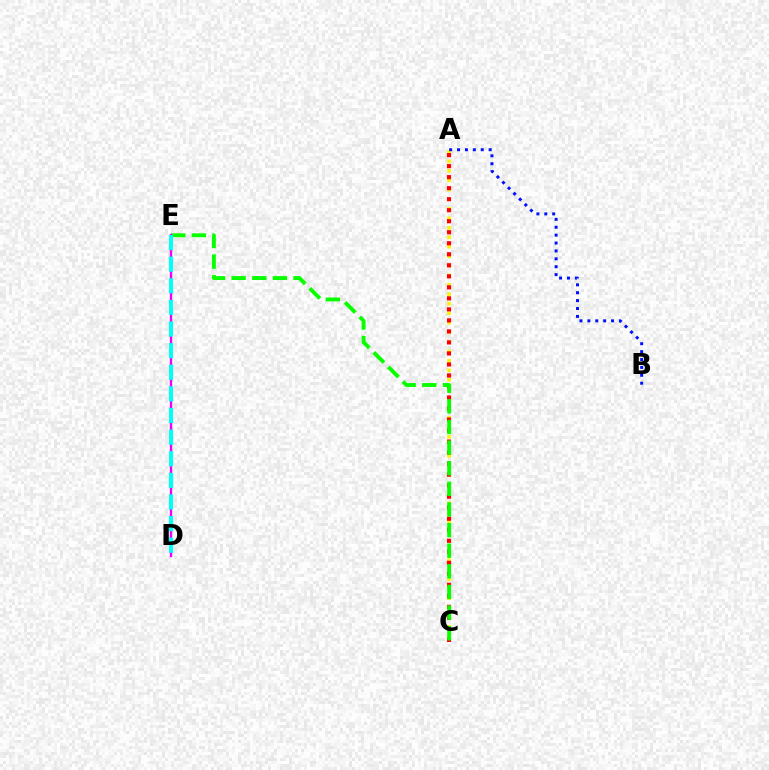{('A', 'C'): [{'color': '#fcf500', 'line_style': 'dotted', 'thickness': 2.58}, {'color': '#ff0000', 'line_style': 'dotted', 'thickness': 2.99}], ('C', 'E'): [{'color': '#08ff00', 'line_style': 'dashed', 'thickness': 2.8}], ('D', 'E'): [{'color': '#ee00ff', 'line_style': 'solid', 'thickness': 1.67}, {'color': '#00fff6', 'line_style': 'dashed', 'thickness': 2.94}], ('A', 'B'): [{'color': '#0010ff', 'line_style': 'dotted', 'thickness': 2.15}]}